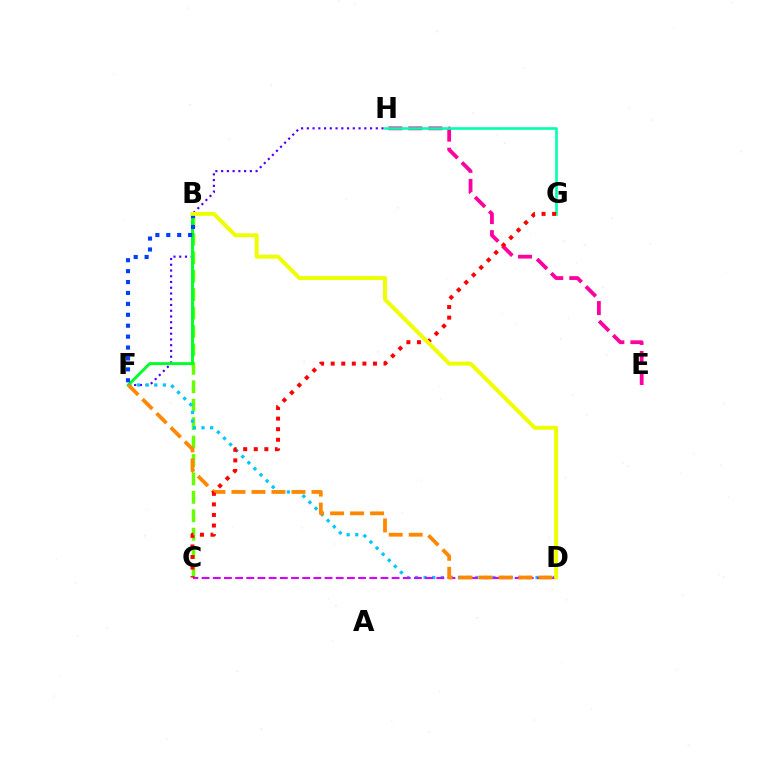{('E', 'H'): [{'color': '#ff00a0', 'line_style': 'dashed', 'thickness': 2.72}], ('F', 'H'): [{'color': '#4f00ff', 'line_style': 'dotted', 'thickness': 1.56}], ('B', 'C'): [{'color': '#66ff00', 'line_style': 'dashed', 'thickness': 2.5}], ('G', 'H'): [{'color': '#00ffaf', 'line_style': 'solid', 'thickness': 1.89}], ('D', 'F'): [{'color': '#00c7ff', 'line_style': 'dotted', 'thickness': 2.34}, {'color': '#ff8800', 'line_style': 'dashed', 'thickness': 2.72}], ('B', 'F'): [{'color': '#00ff27', 'line_style': 'solid', 'thickness': 2.09}, {'color': '#003fff', 'line_style': 'dotted', 'thickness': 2.97}], ('C', 'D'): [{'color': '#d600ff', 'line_style': 'dashed', 'thickness': 1.52}], ('C', 'G'): [{'color': '#ff0000', 'line_style': 'dotted', 'thickness': 2.87}], ('B', 'D'): [{'color': '#eeff00', 'line_style': 'solid', 'thickness': 2.85}]}